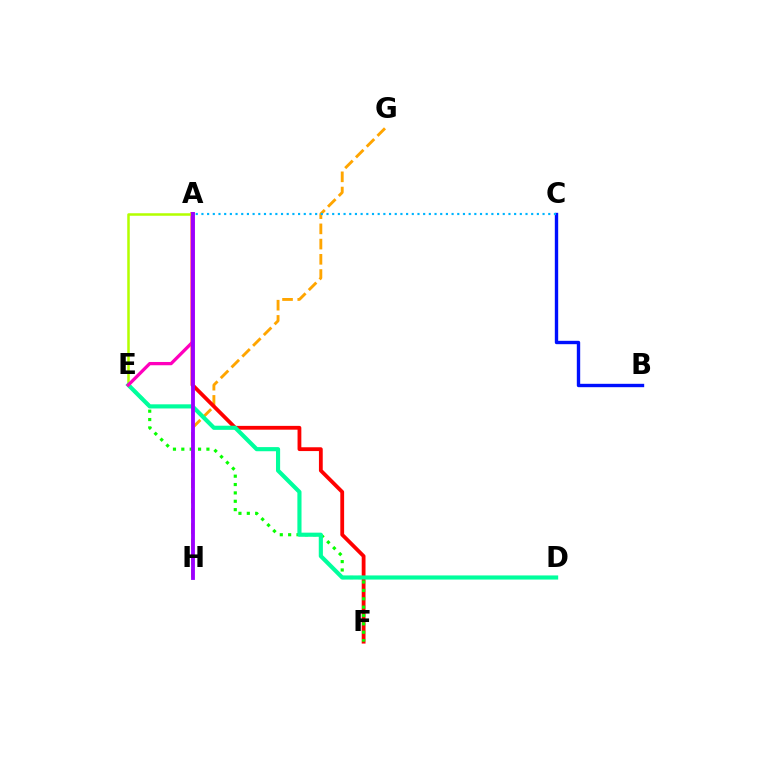{('G', 'H'): [{'color': '#ffa500', 'line_style': 'dashed', 'thickness': 2.07}], ('B', 'C'): [{'color': '#0010ff', 'line_style': 'solid', 'thickness': 2.43}], ('A', 'F'): [{'color': '#ff0000', 'line_style': 'solid', 'thickness': 2.74}], ('A', 'E'): [{'color': '#b3ff00', 'line_style': 'solid', 'thickness': 1.82}, {'color': '#ff00bd', 'line_style': 'solid', 'thickness': 2.35}], ('E', 'F'): [{'color': '#08ff00', 'line_style': 'dotted', 'thickness': 2.27}], ('D', 'E'): [{'color': '#00ff9d', 'line_style': 'solid', 'thickness': 2.98}], ('A', 'C'): [{'color': '#00b5ff', 'line_style': 'dotted', 'thickness': 1.54}], ('A', 'H'): [{'color': '#9b00ff', 'line_style': 'solid', 'thickness': 2.76}]}